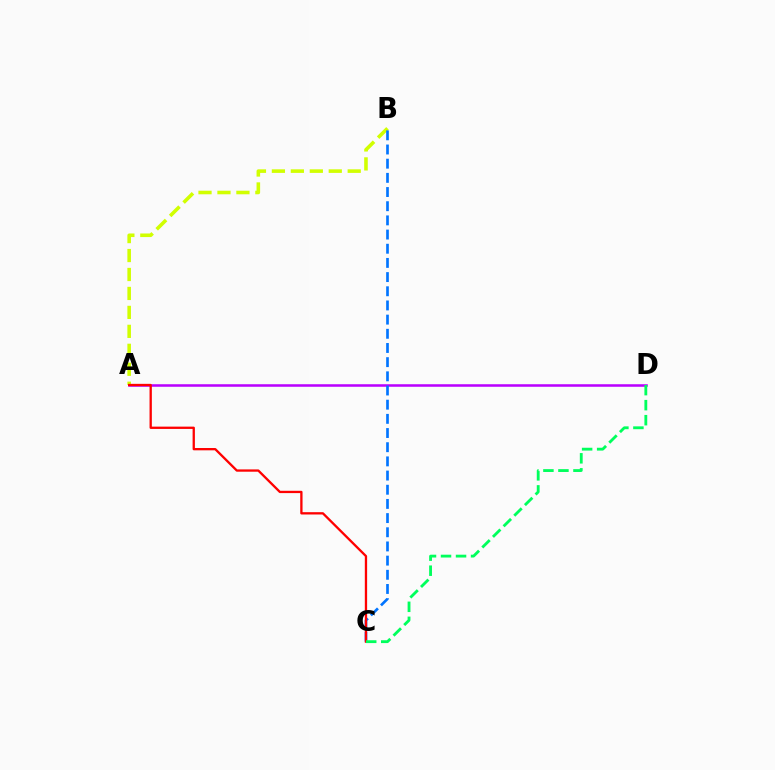{('A', 'D'): [{'color': '#b900ff', 'line_style': 'solid', 'thickness': 1.83}], ('A', 'B'): [{'color': '#d1ff00', 'line_style': 'dashed', 'thickness': 2.58}], ('B', 'C'): [{'color': '#0074ff', 'line_style': 'dashed', 'thickness': 1.93}], ('A', 'C'): [{'color': '#ff0000', 'line_style': 'solid', 'thickness': 1.66}], ('C', 'D'): [{'color': '#00ff5c', 'line_style': 'dashed', 'thickness': 2.04}]}